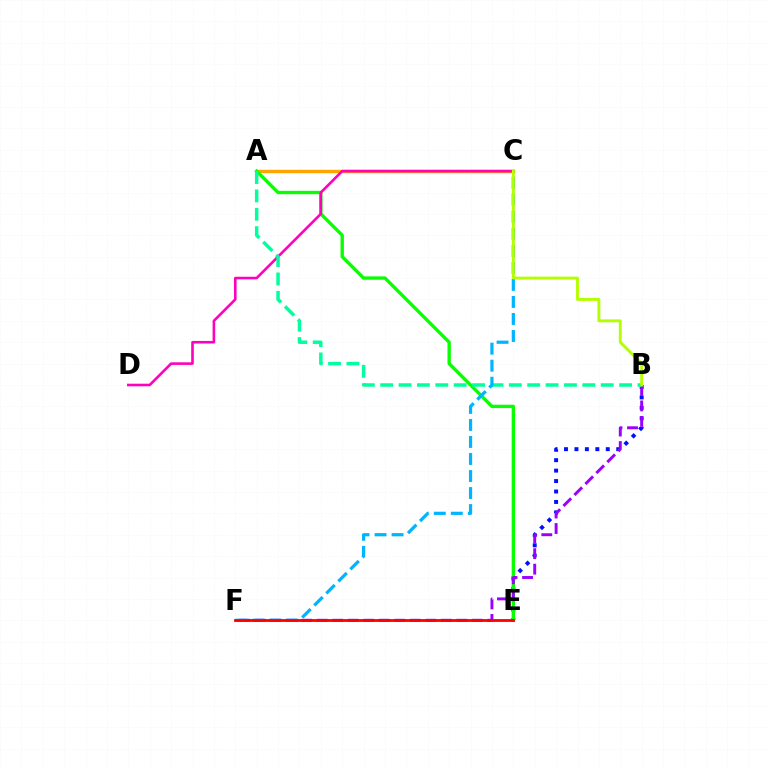{('A', 'C'): [{'color': '#ffa500', 'line_style': 'solid', 'thickness': 2.48}], ('B', 'E'): [{'color': '#0010ff', 'line_style': 'dotted', 'thickness': 2.84}], ('A', 'E'): [{'color': '#08ff00', 'line_style': 'solid', 'thickness': 2.41}], ('B', 'F'): [{'color': '#9b00ff', 'line_style': 'dashed', 'thickness': 2.11}], ('C', 'D'): [{'color': '#ff00bd', 'line_style': 'solid', 'thickness': 1.87}], ('A', 'B'): [{'color': '#00ff9d', 'line_style': 'dashed', 'thickness': 2.5}], ('C', 'F'): [{'color': '#00b5ff', 'line_style': 'dashed', 'thickness': 2.31}], ('B', 'C'): [{'color': '#b3ff00', 'line_style': 'solid', 'thickness': 2.08}], ('E', 'F'): [{'color': '#ff0000', 'line_style': 'solid', 'thickness': 2.01}]}